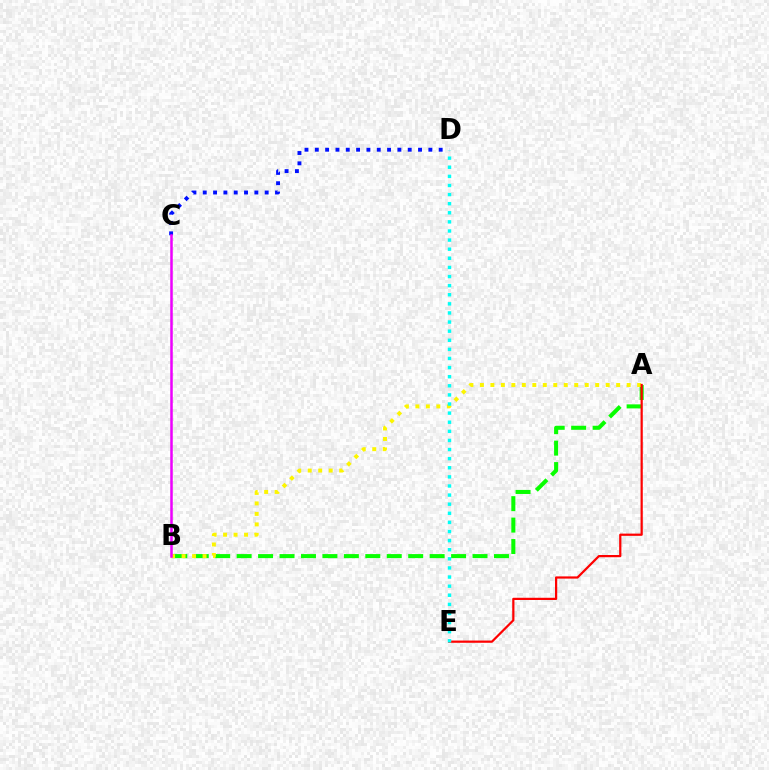{('A', 'B'): [{'color': '#08ff00', 'line_style': 'dashed', 'thickness': 2.91}, {'color': '#fcf500', 'line_style': 'dotted', 'thickness': 2.85}], ('C', 'D'): [{'color': '#0010ff', 'line_style': 'dotted', 'thickness': 2.8}], ('A', 'E'): [{'color': '#ff0000', 'line_style': 'solid', 'thickness': 1.6}], ('D', 'E'): [{'color': '#00fff6', 'line_style': 'dotted', 'thickness': 2.47}], ('B', 'C'): [{'color': '#ee00ff', 'line_style': 'solid', 'thickness': 1.81}]}